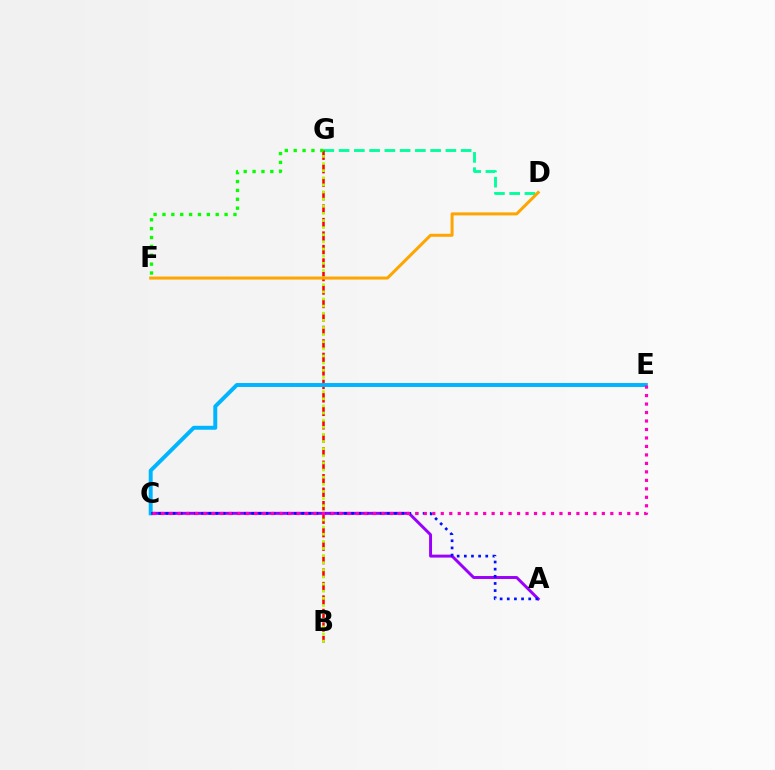{('D', 'G'): [{'color': '#00ff9d', 'line_style': 'dashed', 'thickness': 2.07}], ('B', 'G'): [{'color': '#ff0000', 'line_style': 'dashed', 'thickness': 1.83}, {'color': '#b3ff00', 'line_style': 'dotted', 'thickness': 1.94}], ('A', 'C'): [{'color': '#9b00ff', 'line_style': 'solid', 'thickness': 2.12}, {'color': '#0010ff', 'line_style': 'dotted', 'thickness': 1.94}], ('D', 'F'): [{'color': '#ffa500', 'line_style': 'solid', 'thickness': 2.17}], ('C', 'E'): [{'color': '#00b5ff', 'line_style': 'solid', 'thickness': 2.84}, {'color': '#ff00bd', 'line_style': 'dotted', 'thickness': 2.3}], ('F', 'G'): [{'color': '#08ff00', 'line_style': 'dotted', 'thickness': 2.41}]}